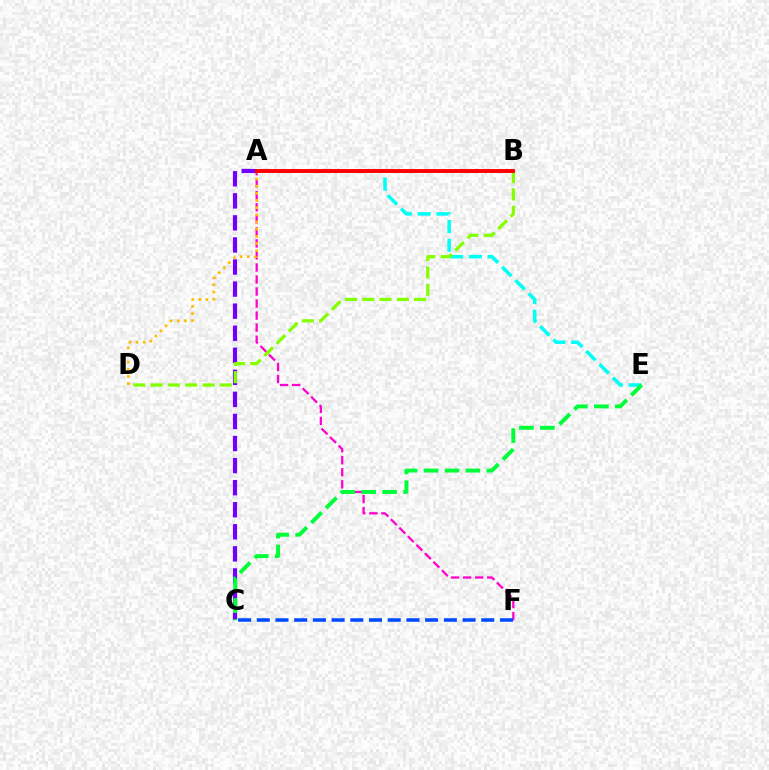{('A', 'E'): [{'color': '#00fff6', 'line_style': 'dashed', 'thickness': 2.55}], ('A', 'C'): [{'color': '#7200ff', 'line_style': 'dashed', 'thickness': 3.0}], ('A', 'F'): [{'color': '#ff00cf', 'line_style': 'dashed', 'thickness': 1.64}], ('A', 'D'): [{'color': '#ffbd00', 'line_style': 'dotted', 'thickness': 1.95}], ('C', 'E'): [{'color': '#00ff39', 'line_style': 'dashed', 'thickness': 2.84}], ('B', 'D'): [{'color': '#84ff00', 'line_style': 'dashed', 'thickness': 2.35}], ('A', 'B'): [{'color': '#ff0000', 'line_style': 'solid', 'thickness': 2.81}], ('C', 'F'): [{'color': '#004bff', 'line_style': 'dashed', 'thickness': 2.54}]}